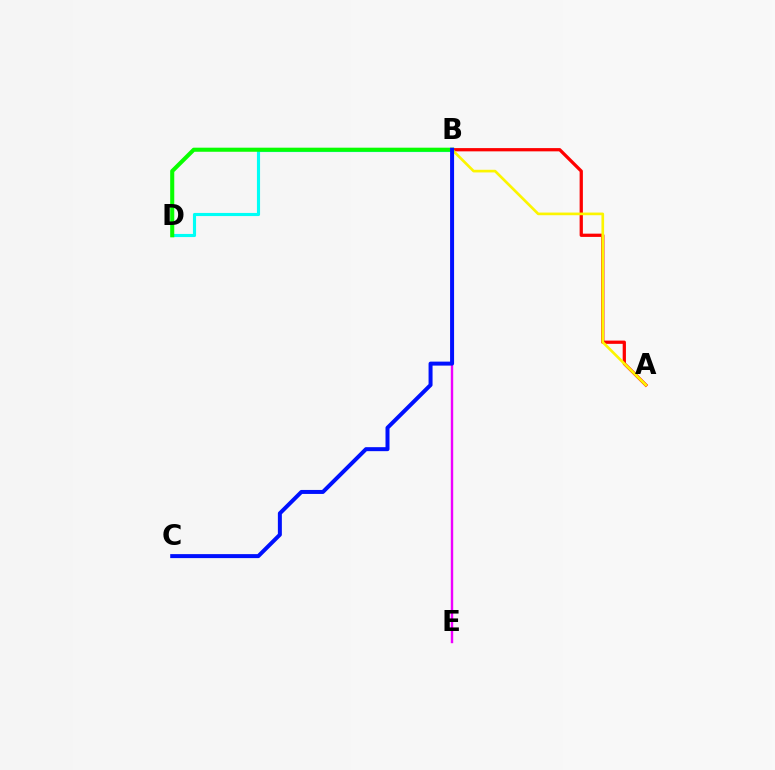{('A', 'B'): [{'color': '#ff0000', 'line_style': 'solid', 'thickness': 2.34}, {'color': '#fcf500', 'line_style': 'solid', 'thickness': 1.92}], ('B', 'E'): [{'color': '#ee00ff', 'line_style': 'solid', 'thickness': 1.74}], ('B', 'D'): [{'color': '#00fff6', 'line_style': 'solid', 'thickness': 2.25}, {'color': '#08ff00', 'line_style': 'solid', 'thickness': 2.93}], ('B', 'C'): [{'color': '#0010ff', 'line_style': 'solid', 'thickness': 2.87}]}